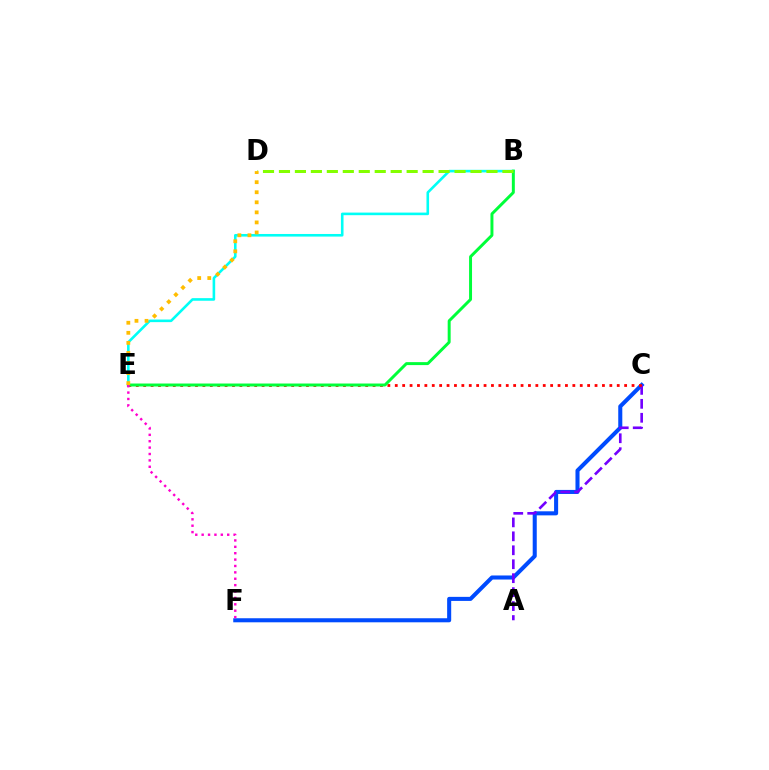{('C', 'F'): [{'color': '#004bff', 'line_style': 'solid', 'thickness': 2.92}], ('A', 'C'): [{'color': '#7200ff', 'line_style': 'dashed', 'thickness': 1.9}], ('B', 'E'): [{'color': '#00fff6', 'line_style': 'solid', 'thickness': 1.87}, {'color': '#00ff39', 'line_style': 'solid', 'thickness': 2.13}], ('C', 'E'): [{'color': '#ff0000', 'line_style': 'dotted', 'thickness': 2.01}], ('B', 'D'): [{'color': '#84ff00', 'line_style': 'dashed', 'thickness': 2.17}], ('D', 'E'): [{'color': '#ffbd00', 'line_style': 'dotted', 'thickness': 2.73}], ('E', 'F'): [{'color': '#ff00cf', 'line_style': 'dotted', 'thickness': 1.74}]}